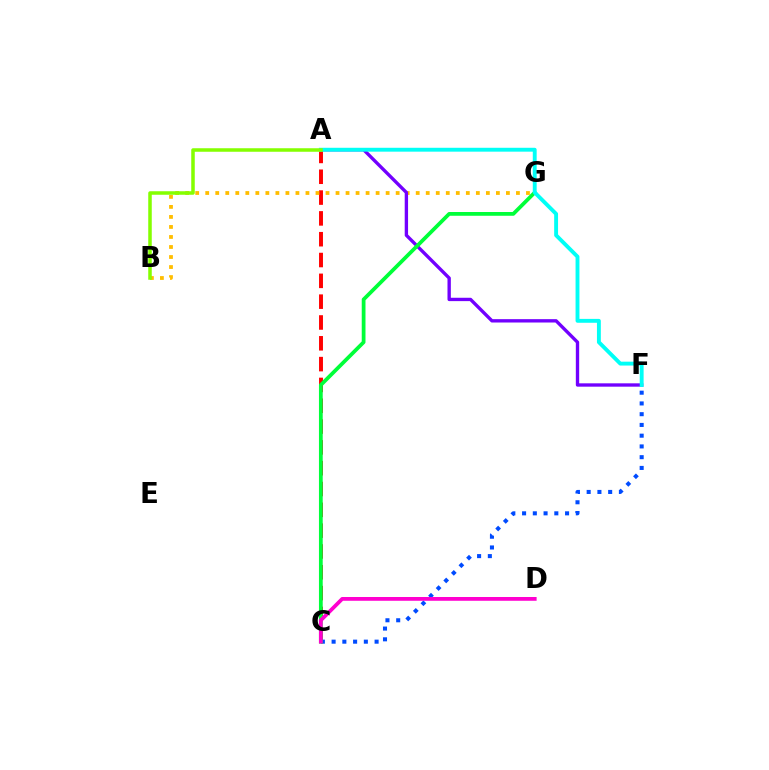{('A', 'C'): [{'color': '#ff0000', 'line_style': 'dashed', 'thickness': 2.83}], ('C', 'F'): [{'color': '#004bff', 'line_style': 'dotted', 'thickness': 2.92}], ('B', 'G'): [{'color': '#ffbd00', 'line_style': 'dotted', 'thickness': 2.72}], ('A', 'F'): [{'color': '#7200ff', 'line_style': 'solid', 'thickness': 2.41}, {'color': '#00fff6', 'line_style': 'solid', 'thickness': 2.8}], ('C', 'G'): [{'color': '#00ff39', 'line_style': 'solid', 'thickness': 2.71}], ('A', 'B'): [{'color': '#84ff00', 'line_style': 'solid', 'thickness': 2.53}], ('C', 'D'): [{'color': '#ff00cf', 'line_style': 'solid', 'thickness': 2.72}]}